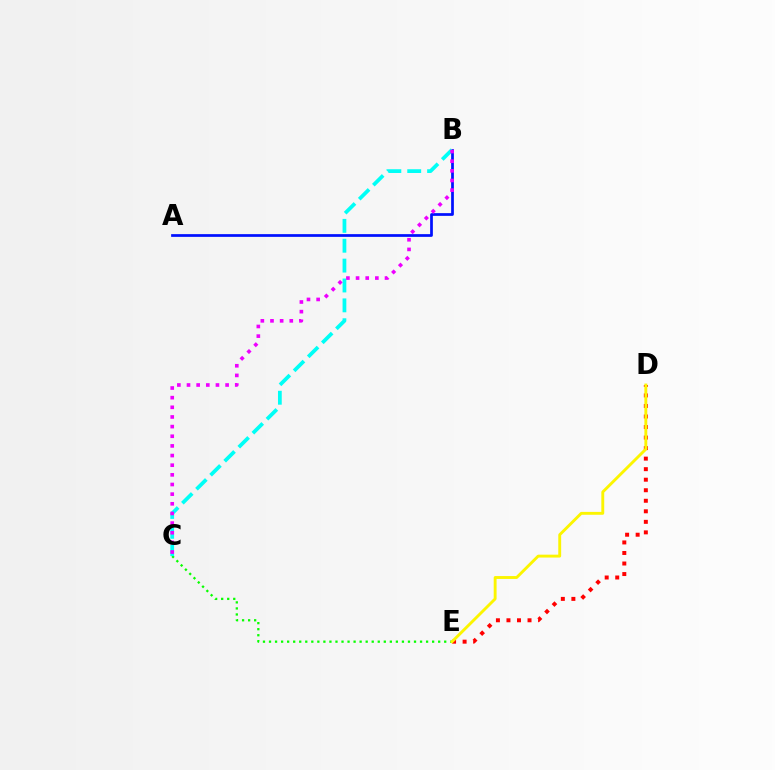{('C', 'E'): [{'color': '#08ff00', 'line_style': 'dotted', 'thickness': 1.64}], ('A', 'B'): [{'color': '#0010ff', 'line_style': 'solid', 'thickness': 1.96}], ('B', 'C'): [{'color': '#00fff6', 'line_style': 'dashed', 'thickness': 2.7}, {'color': '#ee00ff', 'line_style': 'dotted', 'thickness': 2.62}], ('D', 'E'): [{'color': '#ff0000', 'line_style': 'dotted', 'thickness': 2.86}, {'color': '#fcf500', 'line_style': 'solid', 'thickness': 2.08}]}